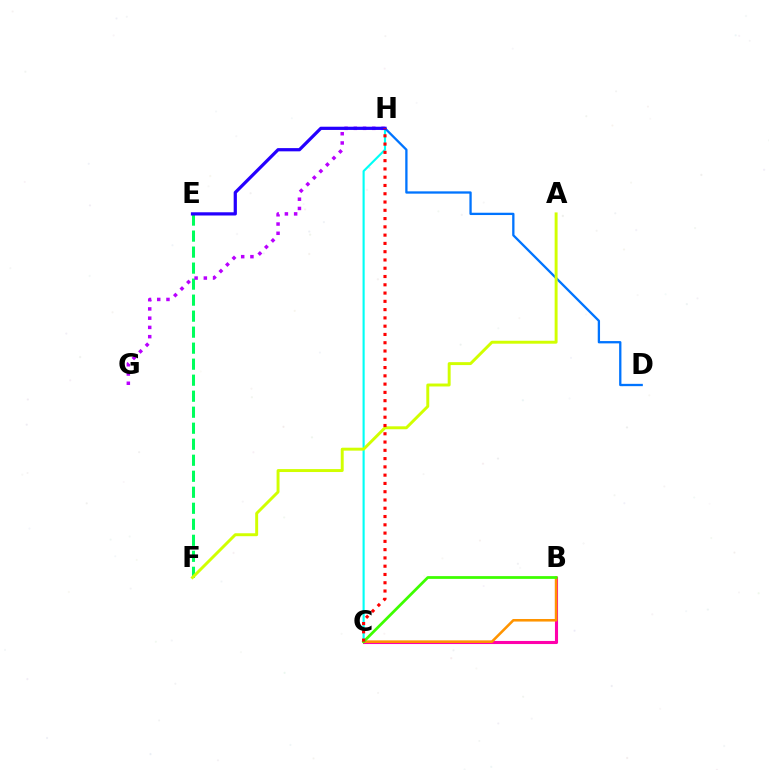{('B', 'C'): [{'color': '#ff00ac', 'line_style': 'solid', 'thickness': 2.23}, {'color': '#ff9400', 'line_style': 'solid', 'thickness': 1.85}, {'color': '#3dff00', 'line_style': 'solid', 'thickness': 1.99}], ('E', 'F'): [{'color': '#00ff5c', 'line_style': 'dashed', 'thickness': 2.17}], ('C', 'H'): [{'color': '#00fff6', 'line_style': 'solid', 'thickness': 1.53}, {'color': '#ff0000', 'line_style': 'dotted', 'thickness': 2.25}], ('D', 'H'): [{'color': '#0074ff', 'line_style': 'solid', 'thickness': 1.66}], ('G', 'H'): [{'color': '#b900ff', 'line_style': 'dotted', 'thickness': 2.51}], ('A', 'F'): [{'color': '#d1ff00', 'line_style': 'solid', 'thickness': 2.11}], ('E', 'H'): [{'color': '#2500ff', 'line_style': 'solid', 'thickness': 2.32}]}